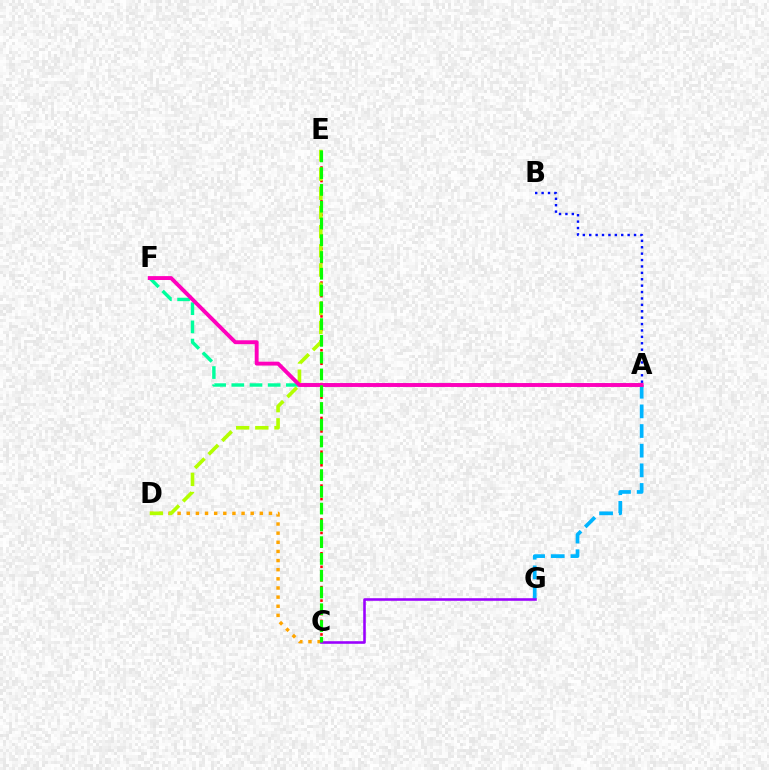{('C', 'D'): [{'color': '#ffa500', 'line_style': 'dotted', 'thickness': 2.48}], ('A', 'G'): [{'color': '#00b5ff', 'line_style': 'dashed', 'thickness': 2.67}], ('C', 'E'): [{'color': '#ff0000', 'line_style': 'dotted', 'thickness': 1.84}, {'color': '#08ff00', 'line_style': 'dashed', 'thickness': 2.28}], ('A', 'B'): [{'color': '#0010ff', 'line_style': 'dotted', 'thickness': 1.74}], ('A', 'F'): [{'color': '#00ff9d', 'line_style': 'dashed', 'thickness': 2.47}, {'color': '#ff00bd', 'line_style': 'solid', 'thickness': 2.81}], ('D', 'E'): [{'color': '#b3ff00', 'line_style': 'dashed', 'thickness': 2.6}], ('C', 'G'): [{'color': '#9b00ff', 'line_style': 'solid', 'thickness': 1.85}]}